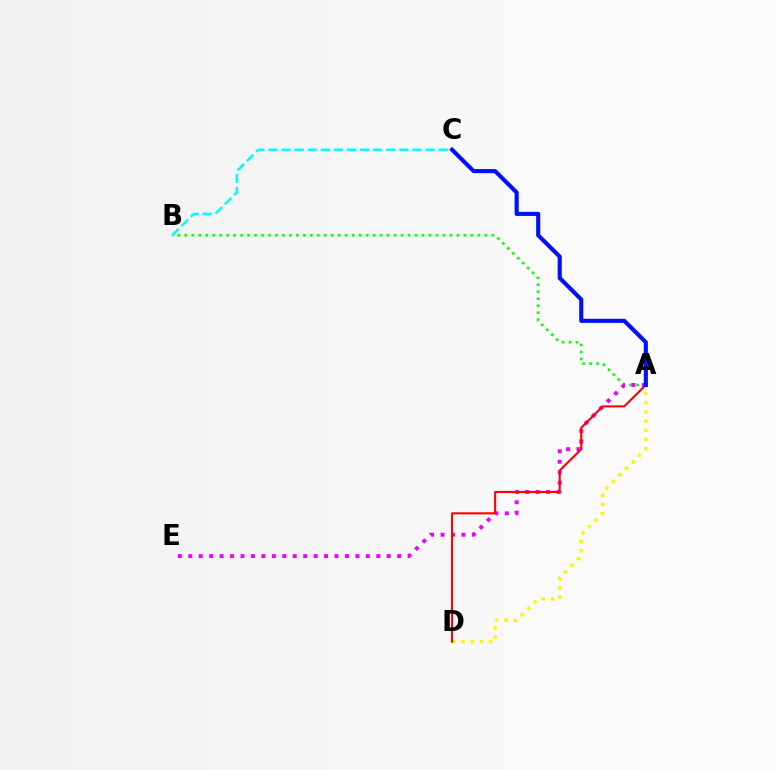{('A', 'B'): [{'color': '#08ff00', 'line_style': 'dotted', 'thickness': 1.9}], ('A', 'E'): [{'color': '#ee00ff', 'line_style': 'dotted', 'thickness': 2.84}], ('B', 'C'): [{'color': '#00fff6', 'line_style': 'dashed', 'thickness': 1.78}], ('A', 'D'): [{'color': '#fcf500', 'line_style': 'dotted', 'thickness': 2.5}, {'color': '#ff0000', 'line_style': 'solid', 'thickness': 1.5}], ('A', 'C'): [{'color': '#0010ff', 'line_style': 'solid', 'thickness': 2.96}]}